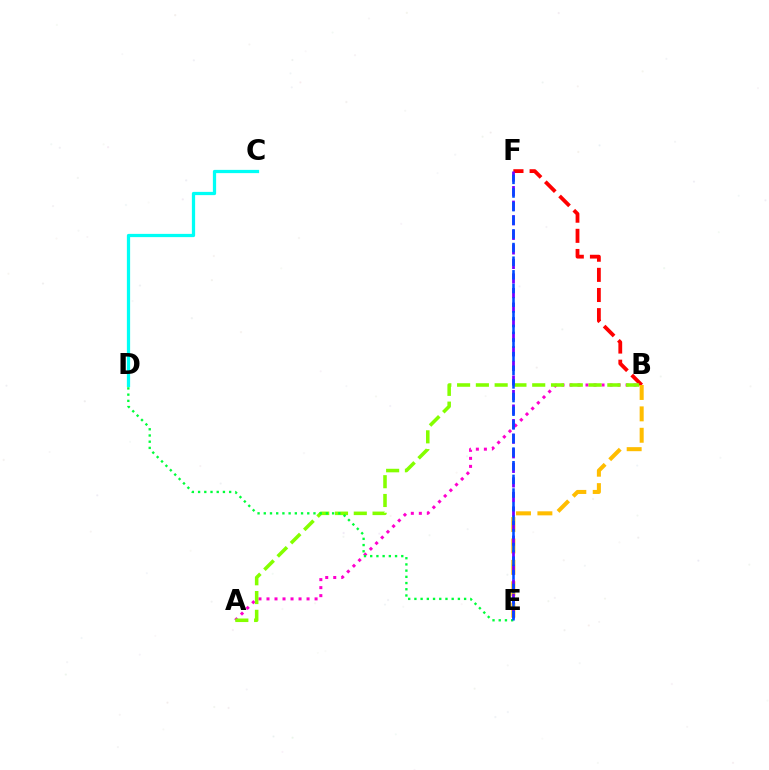{('B', 'F'): [{'color': '#ff0000', 'line_style': 'dashed', 'thickness': 2.74}], ('A', 'B'): [{'color': '#ff00cf', 'line_style': 'dotted', 'thickness': 2.18}, {'color': '#84ff00', 'line_style': 'dashed', 'thickness': 2.55}], ('B', 'E'): [{'color': '#ffbd00', 'line_style': 'dashed', 'thickness': 2.91}], ('E', 'F'): [{'color': '#7200ff', 'line_style': 'dashed', 'thickness': 1.98}, {'color': '#004bff', 'line_style': 'dashed', 'thickness': 1.85}], ('C', 'D'): [{'color': '#00fff6', 'line_style': 'solid', 'thickness': 2.33}], ('D', 'E'): [{'color': '#00ff39', 'line_style': 'dotted', 'thickness': 1.69}]}